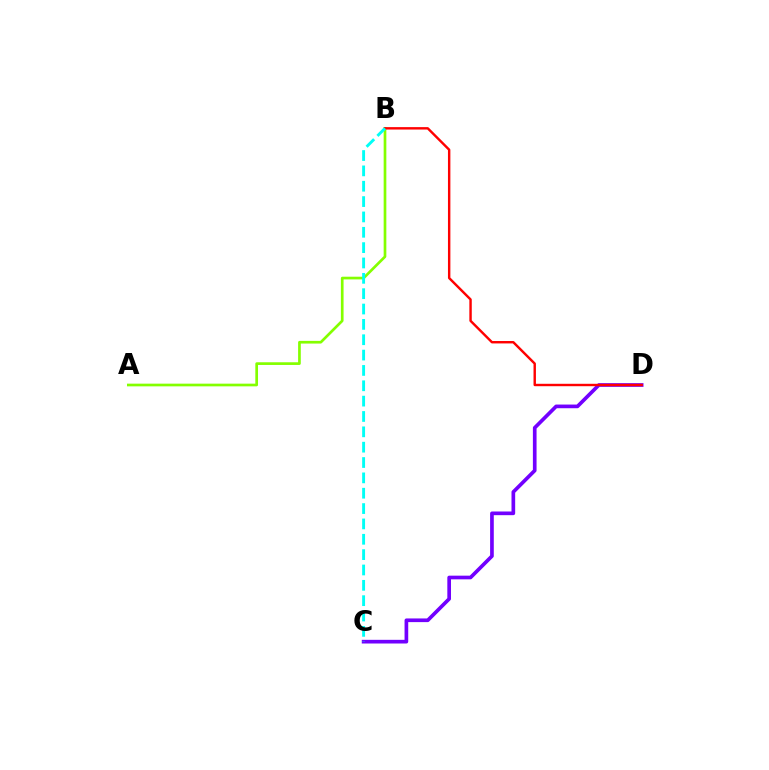{('C', 'D'): [{'color': '#7200ff', 'line_style': 'solid', 'thickness': 2.64}], ('A', 'B'): [{'color': '#84ff00', 'line_style': 'solid', 'thickness': 1.94}], ('B', 'D'): [{'color': '#ff0000', 'line_style': 'solid', 'thickness': 1.74}], ('B', 'C'): [{'color': '#00fff6', 'line_style': 'dashed', 'thickness': 2.09}]}